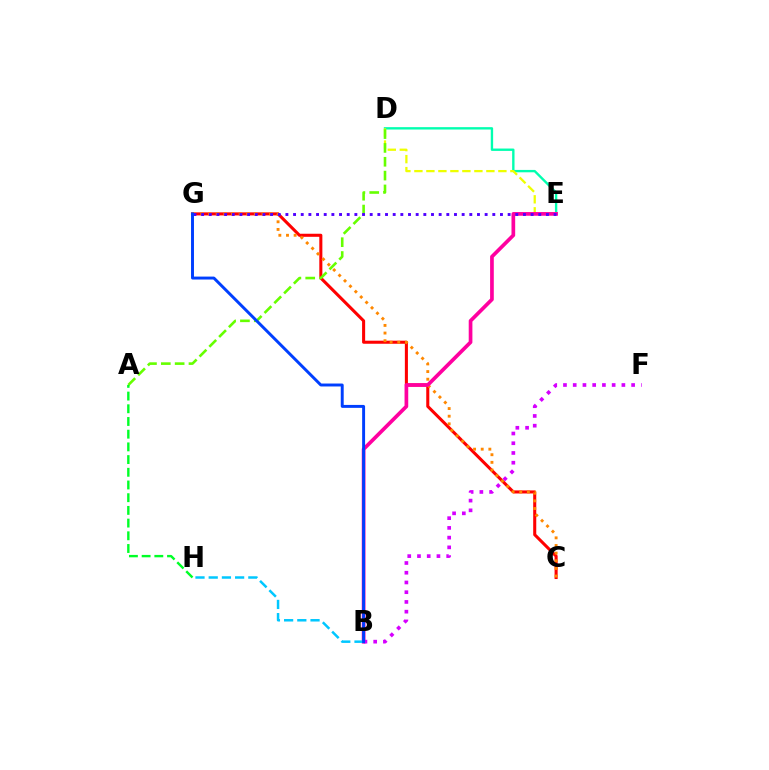{('D', 'E'): [{'color': '#00ffaf', 'line_style': 'solid', 'thickness': 1.71}, {'color': '#eeff00', 'line_style': 'dashed', 'thickness': 1.63}], ('C', 'G'): [{'color': '#ff0000', 'line_style': 'solid', 'thickness': 2.2}, {'color': '#ff8800', 'line_style': 'dotted', 'thickness': 2.08}], ('A', 'D'): [{'color': '#66ff00', 'line_style': 'dashed', 'thickness': 1.88}], ('B', 'E'): [{'color': '#ff00a0', 'line_style': 'solid', 'thickness': 2.66}], ('A', 'H'): [{'color': '#00ff27', 'line_style': 'dashed', 'thickness': 1.73}], ('B', 'H'): [{'color': '#00c7ff', 'line_style': 'dashed', 'thickness': 1.79}], ('B', 'F'): [{'color': '#d600ff', 'line_style': 'dotted', 'thickness': 2.64}], ('E', 'G'): [{'color': '#4f00ff', 'line_style': 'dotted', 'thickness': 2.08}], ('B', 'G'): [{'color': '#003fff', 'line_style': 'solid', 'thickness': 2.11}]}